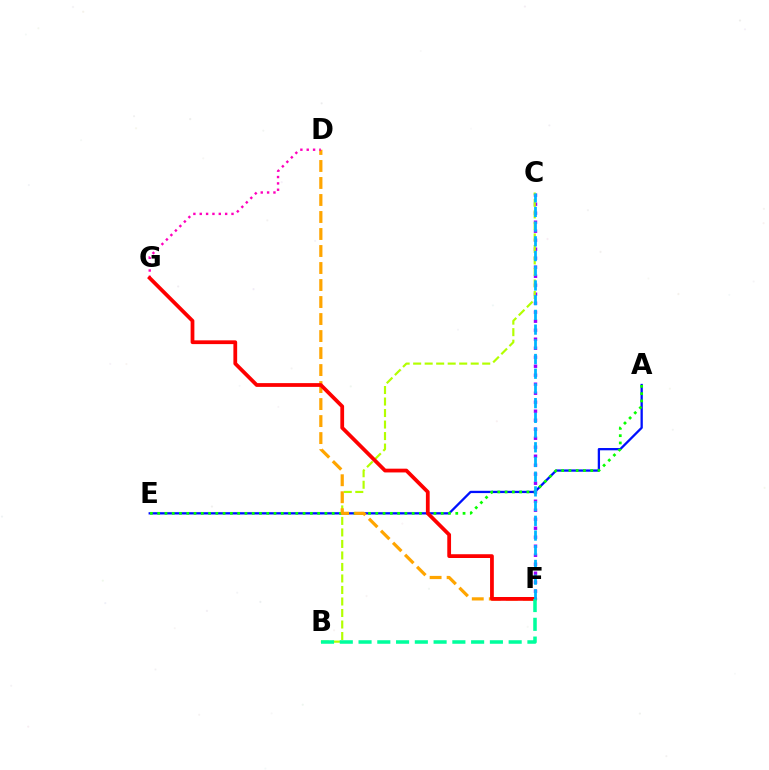{('A', 'E'): [{'color': '#0010ff', 'line_style': 'solid', 'thickness': 1.65}, {'color': '#08ff00', 'line_style': 'dotted', 'thickness': 1.98}], ('C', 'F'): [{'color': '#9b00ff', 'line_style': 'dotted', 'thickness': 2.45}, {'color': '#00b5ff', 'line_style': 'dashed', 'thickness': 2.0}], ('B', 'C'): [{'color': '#b3ff00', 'line_style': 'dashed', 'thickness': 1.56}], ('D', 'F'): [{'color': '#ffa500', 'line_style': 'dashed', 'thickness': 2.31}], ('D', 'G'): [{'color': '#ff00bd', 'line_style': 'dotted', 'thickness': 1.73}], ('F', 'G'): [{'color': '#ff0000', 'line_style': 'solid', 'thickness': 2.71}], ('B', 'F'): [{'color': '#00ff9d', 'line_style': 'dashed', 'thickness': 2.55}]}